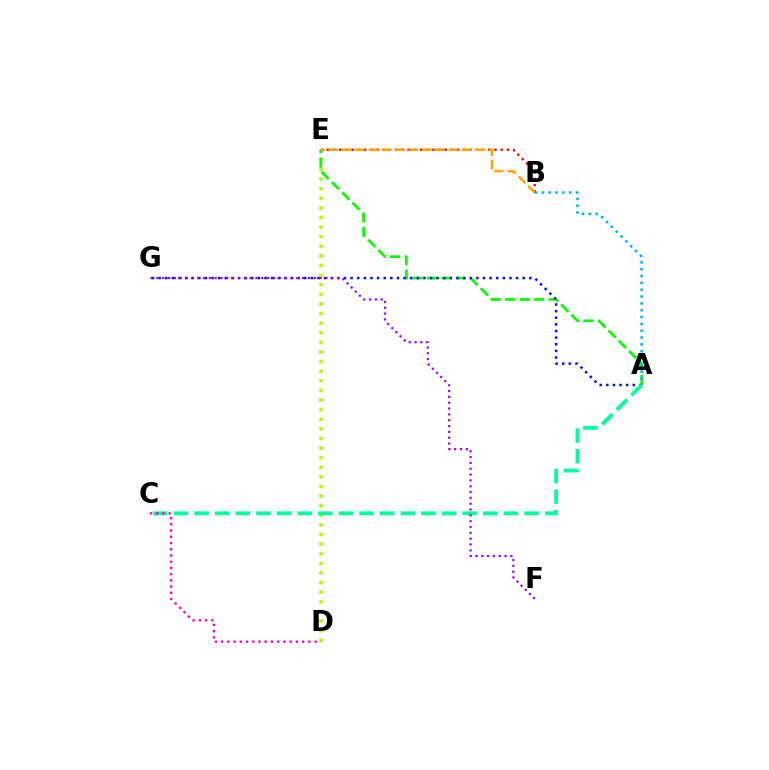{('D', 'E'): [{'color': '#b3ff00', 'line_style': 'dotted', 'thickness': 2.61}], ('A', 'E'): [{'color': '#08ff00', 'line_style': 'dashed', 'thickness': 1.97}], ('A', 'B'): [{'color': '#00b5ff', 'line_style': 'dotted', 'thickness': 1.86}], ('A', 'G'): [{'color': '#0010ff', 'line_style': 'dotted', 'thickness': 1.8}], ('A', 'C'): [{'color': '#00ff9d', 'line_style': 'dashed', 'thickness': 2.8}], ('B', 'E'): [{'color': '#ff0000', 'line_style': 'dotted', 'thickness': 1.69}, {'color': '#ffa500', 'line_style': 'dashed', 'thickness': 1.81}], ('F', 'G'): [{'color': '#9b00ff', 'line_style': 'dotted', 'thickness': 1.58}], ('C', 'D'): [{'color': '#ff00bd', 'line_style': 'dotted', 'thickness': 1.69}]}